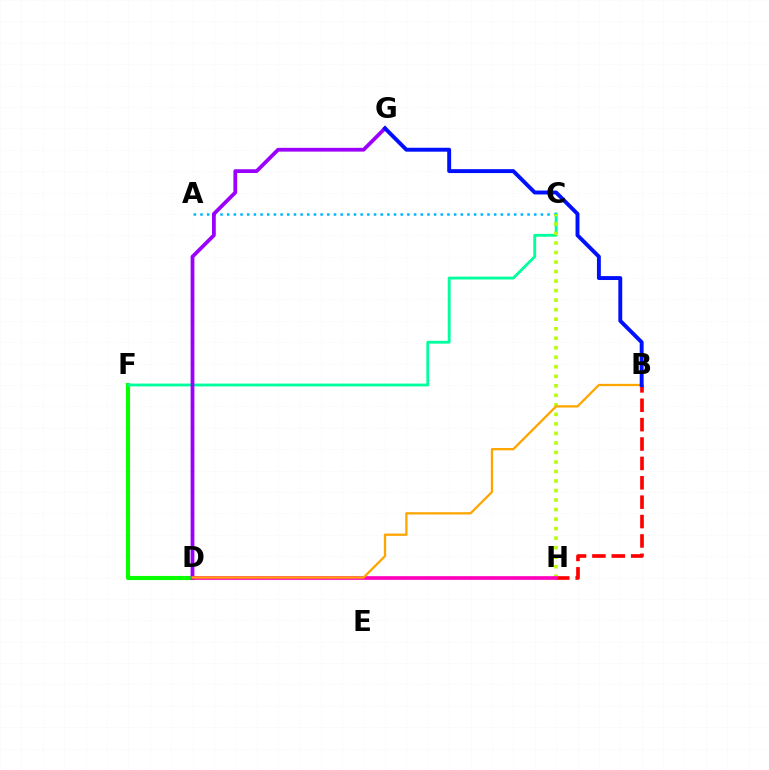{('D', 'F'): [{'color': '#08ff00', 'line_style': 'solid', 'thickness': 2.96}], ('B', 'H'): [{'color': '#ff0000', 'line_style': 'dashed', 'thickness': 2.63}], ('C', 'F'): [{'color': '#00ff9d', 'line_style': 'solid', 'thickness': 2.05}], ('A', 'C'): [{'color': '#00b5ff', 'line_style': 'dotted', 'thickness': 1.81}], ('C', 'H'): [{'color': '#b3ff00', 'line_style': 'dotted', 'thickness': 2.59}], ('D', 'G'): [{'color': '#9b00ff', 'line_style': 'solid', 'thickness': 2.71}], ('D', 'H'): [{'color': '#ff00bd', 'line_style': 'solid', 'thickness': 2.64}], ('B', 'D'): [{'color': '#ffa500', 'line_style': 'solid', 'thickness': 1.64}], ('B', 'G'): [{'color': '#0010ff', 'line_style': 'solid', 'thickness': 2.82}]}